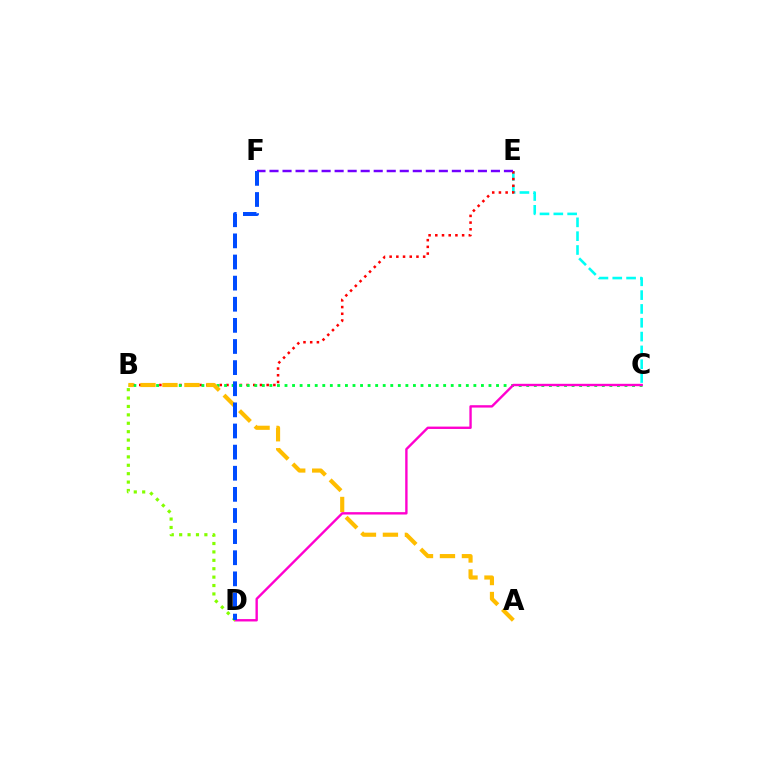{('C', 'E'): [{'color': '#00fff6', 'line_style': 'dashed', 'thickness': 1.88}], ('B', 'E'): [{'color': '#ff0000', 'line_style': 'dotted', 'thickness': 1.82}], ('E', 'F'): [{'color': '#7200ff', 'line_style': 'dashed', 'thickness': 1.77}], ('B', 'C'): [{'color': '#00ff39', 'line_style': 'dotted', 'thickness': 2.05}], ('A', 'B'): [{'color': '#ffbd00', 'line_style': 'dashed', 'thickness': 2.98}], ('C', 'D'): [{'color': '#ff00cf', 'line_style': 'solid', 'thickness': 1.71}], ('B', 'D'): [{'color': '#84ff00', 'line_style': 'dotted', 'thickness': 2.28}], ('D', 'F'): [{'color': '#004bff', 'line_style': 'dashed', 'thickness': 2.87}]}